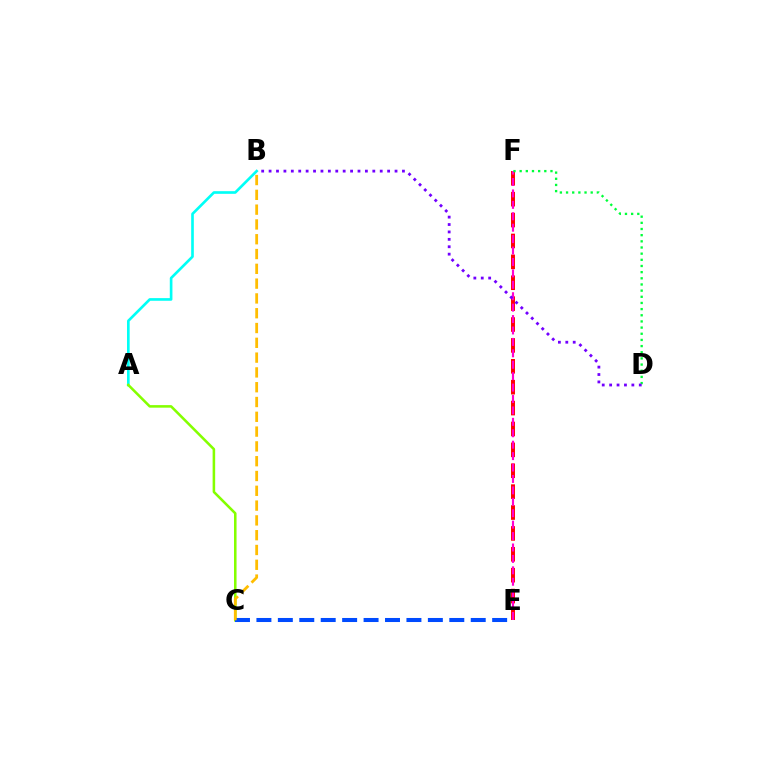{('A', 'B'): [{'color': '#00fff6', 'line_style': 'solid', 'thickness': 1.91}], ('E', 'F'): [{'color': '#ff0000', 'line_style': 'dashed', 'thickness': 2.84}, {'color': '#ff00cf', 'line_style': 'dashed', 'thickness': 1.55}], ('A', 'C'): [{'color': '#84ff00', 'line_style': 'solid', 'thickness': 1.84}], ('C', 'E'): [{'color': '#004bff', 'line_style': 'dashed', 'thickness': 2.91}], ('B', 'C'): [{'color': '#ffbd00', 'line_style': 'dashed', 'thickness': 2.01}], ('D', 'F'): [{'color': '#00ff39', 'line_style': 'dotted', 'thickness': 1.67}], ('B', 'D'): [{'color': '#7200ff', 'line_style': 'dotted', 'thickness': 2.01}]}